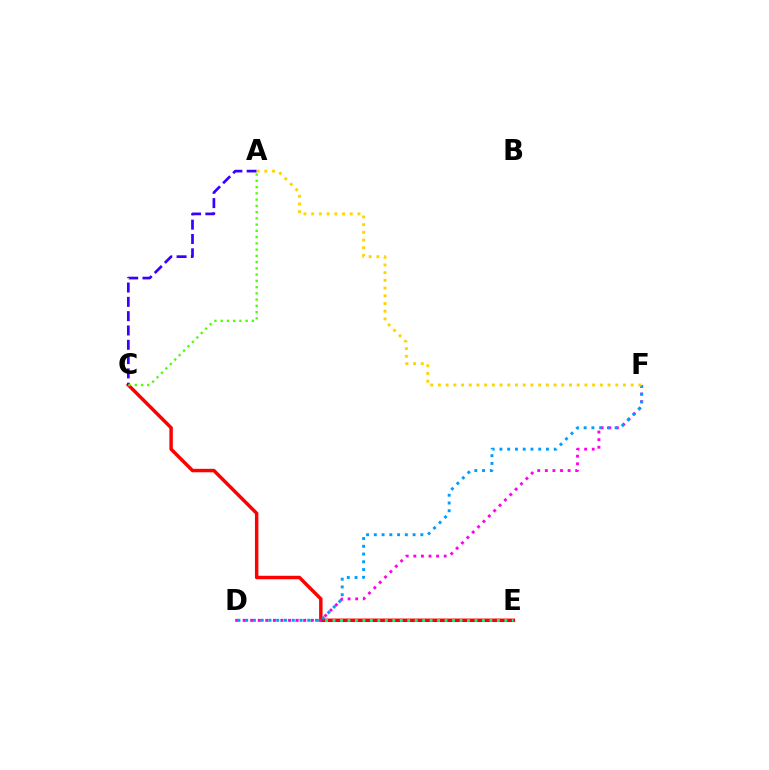{('C', 'E'): [{'color': '#ff0000', 'line_style': 'solid', 'thickness': 2.49}], ('D', 'E'): [{'color': '#00ff86', 'line_style': 'dotted', 'thickness': 2.03}], ('A', 'C'): [{'color': '#3700ff', 'line_style': 'dashed', 'thickness': 1.94}, {'color': '#4fff00', 'line_style': 'dotted', 'thickness': 1.7}], ('D', 'F'): [{'color': '#ff00ed', 'line_style': 'dotted', 'thickness': 2.06}, {'color': '#009eff', 'line_style': 'dotted', 'thickness': 2.11}], ('A', 'F'): [{'color': '#ffd500', 'line_style': 'dotted', 'thickness': 2.09}]}